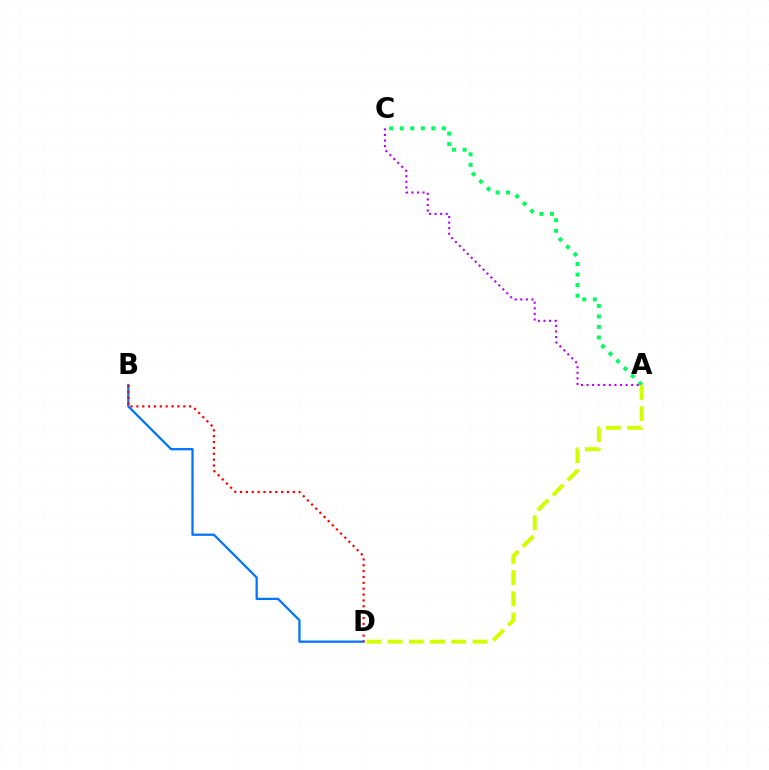{('A', 'C'): [{'color': '#00ff5c', 'line_style': 'dotted', 'thickness': 2.86}, {'color': '#b900ff', 'line_style': 'dotted', 'thickness': 1.51}], ('A', 'D'): [{'color': '#d1ff00', 'line_style': 'dashed', 'thickness': 2.88}], ('B', 'D'): [{'color': '#0074ff', 'line_style': 'solid', 'thickness': 1.63}, {'color': '#ff0000', 'line_style': 'dotted', 'thickness': 1.59}]}